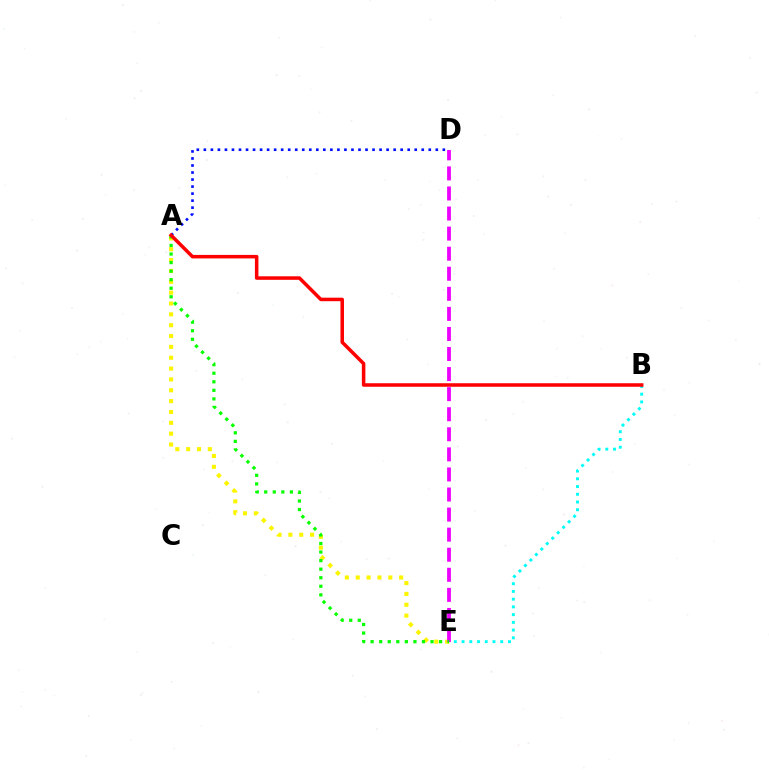{('A', 'E'): [{'color': '#fcf500', 'line_style': 'dotted', 'thickness': 2.95}, {'color': '#08ff00', 'line_style': 'dotted', 'thickness': 2.33}], ('A', 'D'): [{'color': '#0010ff', 'line_style': 'dotted', 'thickness': 1.91}], ('B', 'E'): [{'color': '#00fff6', 'line_style': 'dotted', 'thickness': 2.1}], ('D', 'E'): [{'color': '#ee00ff', 'line_style': 'dashed', 'thickness': 2.73}], ('A', 'B'): [{'color': '#ff0000', 'line_style': 'solid', 'thickness': 2.53}]}